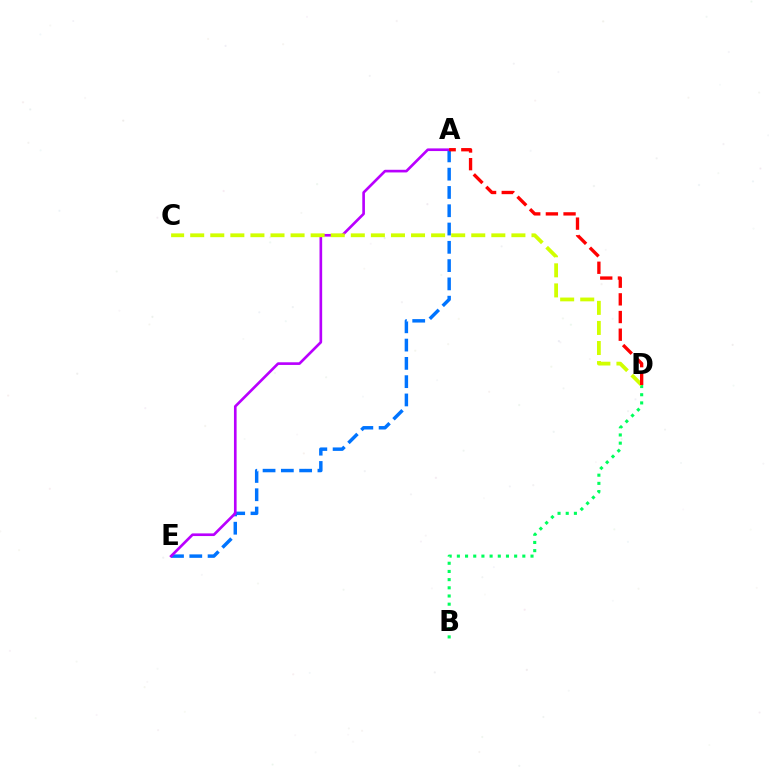{('A', 'E'): [{'color': '#0074ff', 'line_style': 'dashed', 'thickness': 2.48}, {'color': '#b900ff', 'line_style': 'solid', 'thickness': 1.91}], ('B', 'D'): [{'color': '#00ff5c', 'line_style': 'dotted', 'thickness': 2.22}], ('C', 'D'): [{'color': '#d1ff00', 'line_style': 'dashed', 'thickness': 2.73}], ('A', 'D'): [{'color': '#ff0000', 'line_style': 'dashed', 'thickness': 2.4}]}